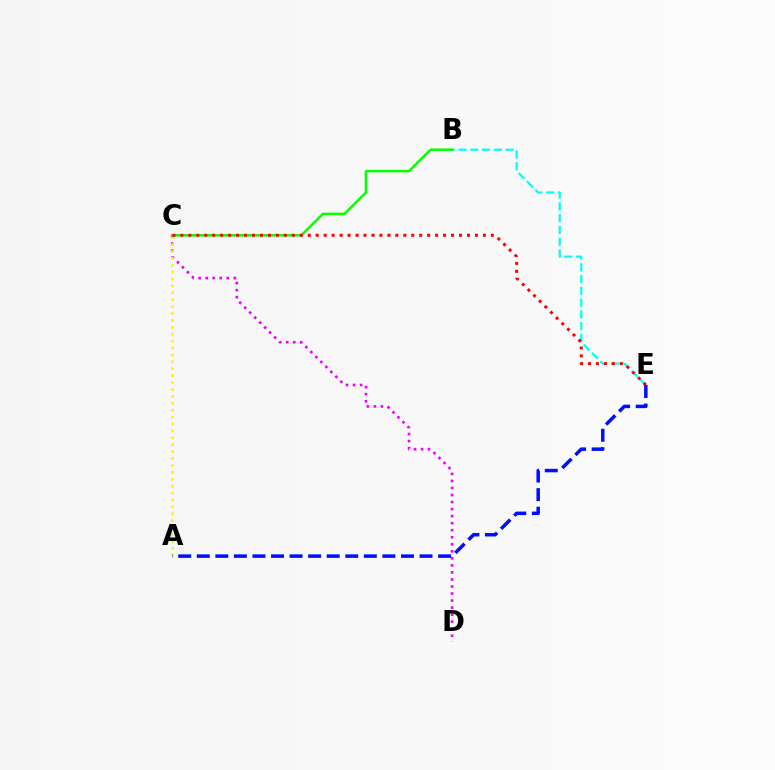{('C', 'D'): [{'color': '#ee00ff', 'line_style': 'dotted', 'thickness': 1.91}], ('B', 'E'): [{'color': '#00fff6', 'line_style': 'dashed', 'thickness': 1.6}], ('A', 'C'): [{'color': '#fcf500', 'line_style': 'dotted', 'thickness': 1.88}], ('B', 'C'): [{'color': '#08ff00', 'line_style': 'solid', 'thickness': 1.81}], ('C', 'E'): [{'color': '#ff0000', 'line_style': 'dotted', 'thickness': 2.16}], ('A', 'E'): [{'color': '#0010ff', 'line_style': 'dashed', 'thickness': 2.52}]}